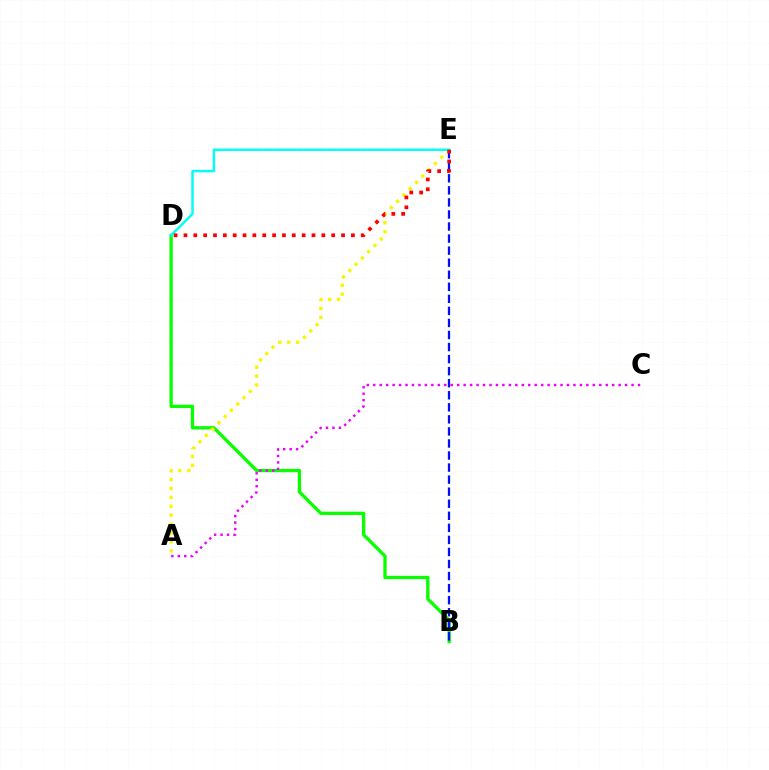{('B', 'D'): [{'color': '#08ff00', 'line_style': 'solid', 'thickness': 2.37}], ('B', 'E'): [{'color': '#0010ff', 'line_style': 'dashed', 'thickness': 1.64}], ('A', 'C'): [{'color': '#ee00ff', 'line_style': 'dotted', 'thickness': 1.75}], ('A', 'E'): [{'color': '#fcf500', 'line_style': 'dotted', 'thickness': 2.42}], ('D', 'E'): [{'color': '#00fff6', 'line_style': 'solid', 'thickness': 1.76}, {'color': '#ff0000', 'line_style': 'dotted', 'thickness': 2.68}]}